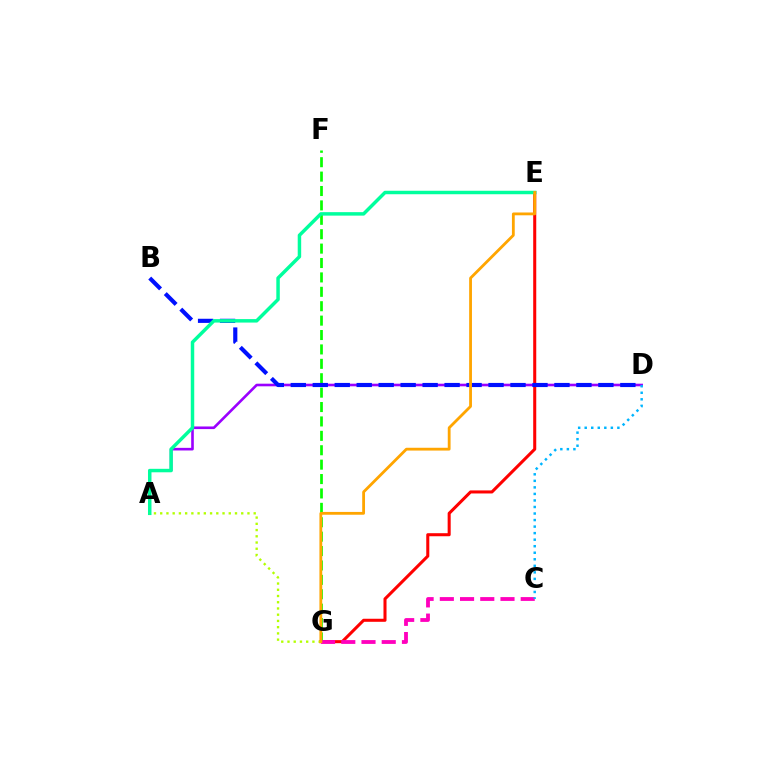{('E', 'G'): [{'color': '#ff0000', 'line_style': 'solid', 'thickness': 2.19}, {'color': '#ffa500', 'line_style': 'solid', 'thickness': 2.02}], ('A', 'D'): [{'color': '#9b00ff', 'line_style': 'solid', 'thickness': 1.89}], ('F', 'G'): [{'color': '#08ff00', 'line_style': 'dashed', 'thickness': 1.96}], ('B', 'D'): [{'color': '#0010ff', 'line_style': 'dashed', 'thickness': 2.98}], ('C', 'G'): [{'color': '#ff00bd', 'line_style': 'dashed', 'thickness': 2.75}], ('C', 'D'): [{'color': '#00b5ff', 'line_style': 'dotted', 'thickness': 1.78}], ('A', 'E'): [{'color': '#00ff9d', 'line_style': 'solid', 'thickness': 2.5}], ('A', 'G'): [{'color': '#b3ff00', 'line_style': 'dotted', 'thickness': 1.69}]}